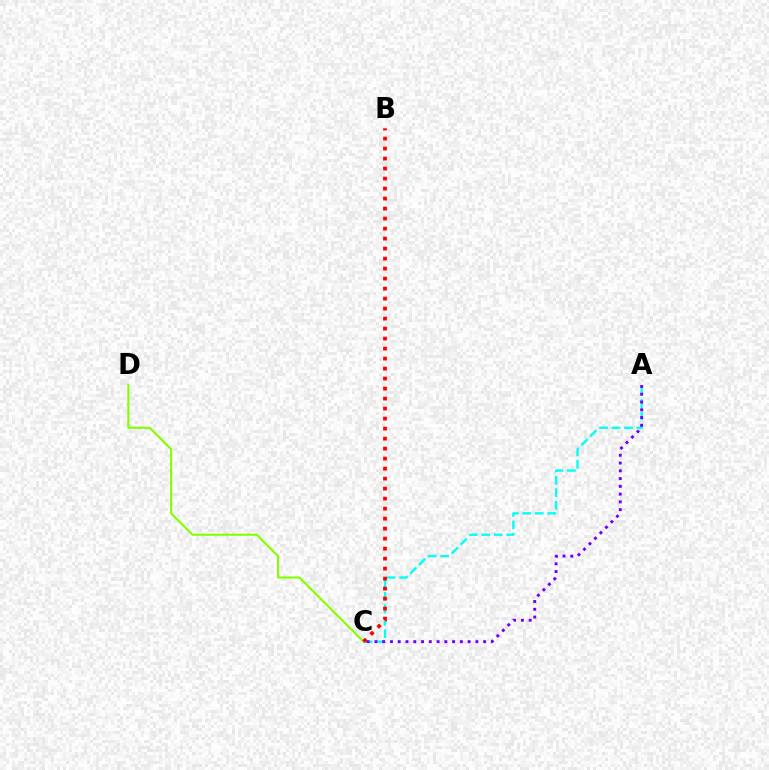{('C', 'D'): [{'color': '#84ff00', 'line_style': 'solid', 'thickness': 1.52}], ('A', 'C'): [{'color': '#00fff6', 'line_style': 'dashed', 'thickness': 1.7}, {'color': '#7200ff', 'line_style': 'dotted', 'thickness': 2.11}], ('B', 'C'): [{'color': '#ff0000', 'line_style': 'dotted', 'thickness': 2.72}]}